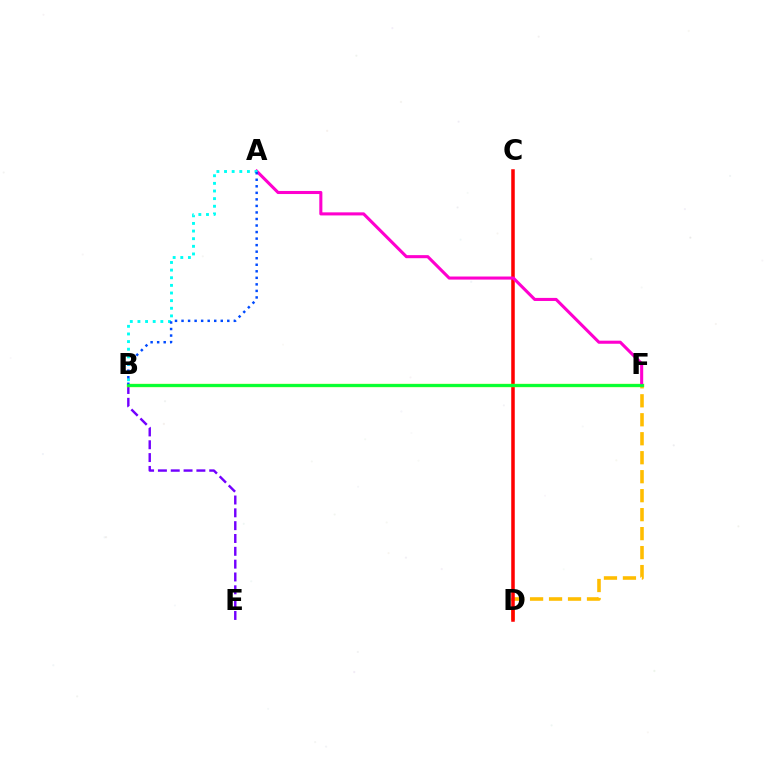{('D', 'F'): [{'color': '#ffbd00', 'line_style': 'dashed', 'thickness': 2.58}], ('C', 'D'): [{'color': '#ff0000', 'line_style': 'solid', 'thickness': 2.54}], ('B', 'E'): [{'color': '#7200ff', 'line_style': 'dashed', 'thickness': 1.74}], ('B', 'F'): [{'color': '#84ff00', 'line_style': 'solid', 'thickness': 2.45}, {'color': '#00ff39', 'line_style': 'solid', 'thickness': 1.96}], ('A', 'F'): [{'color': '#ff00cf', 'line_style': 'solid', 'thickness': 2.21}], ('A', 'B'): [{'color': '#00fff6', 'line_style': 'dotted', 'thickness': 2.07}, {'color': '#004bff', 'line_style': 'dotted', 'thickness': 1.78}]}